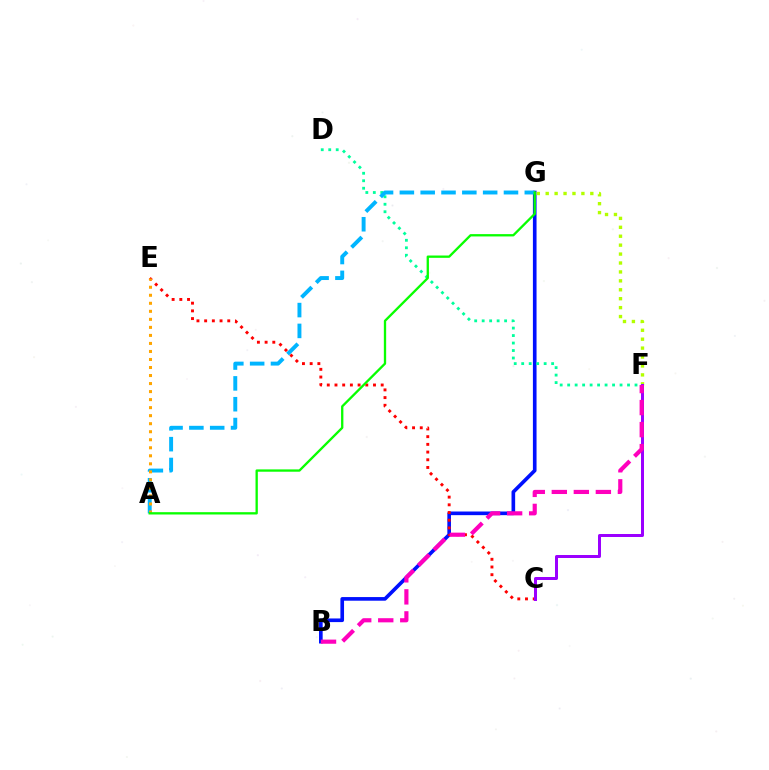{('B', 'G'): [{'color': '#0010ff', 'line_style': 'solid', 'thickness': 2.62}], ('F', 'G'): [{'color': '#b3ff00', 'line_style': 'dotted', 'thickness': 2.43}], ('D', 'F'): [{'color': '#00ff9d', 'line_style': 'dotted', 'thickness': 2.03}], ('C', 'E'): [{'color': '#ff0000', 'line_style': 'dotted', 'thickness': 2.09}], ('A', 'G'): [{'color': '#00b5ff', 'line_style': 'dashed', 'thickness': 2.83}, {'color': '#08ff00', 'line_style': 'solid', 'thickness': 1.67}], ('A', 'E'): [{'color': '#ffa500', 'line_style': 'dotted', 'thickness': 2.18}], ('C', 'F'): [{'color': '#9b00ff', 'line_style': 'solid', 'thickness': 2.15}], ('B', 'F'): [{'color': '#ff00bd', 'line_style': 'dashed', 'thickness': 2.99}]}